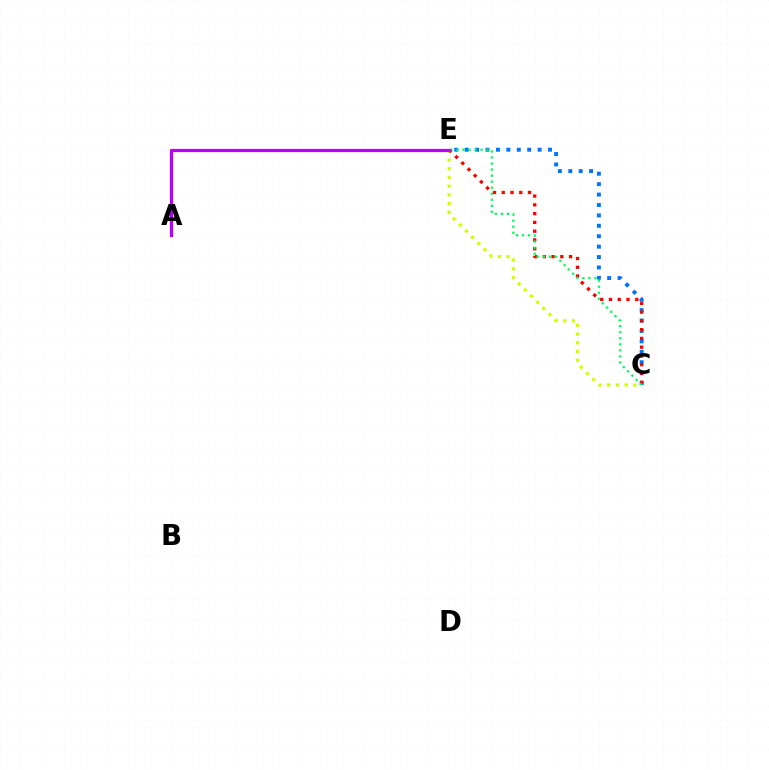{('C', 'E'): [{'color': '#0074ff', 'line_style': 'dotted', 'thickness': 2.83}, {'color': '#d1ff00', 'line_style': 'dotted', 'thickness': 2.36}, {'color': '#ff0000', 'line_style': 'dotted', 'thickness': 2.38}, {'color': '#00ff5c', 'line_style': 'dotted', 'thickness': 1.64}], ('A', 'E'): [{'color': '#b900ff', 'line_style': 'solid', 'thickness': 2.34}]}